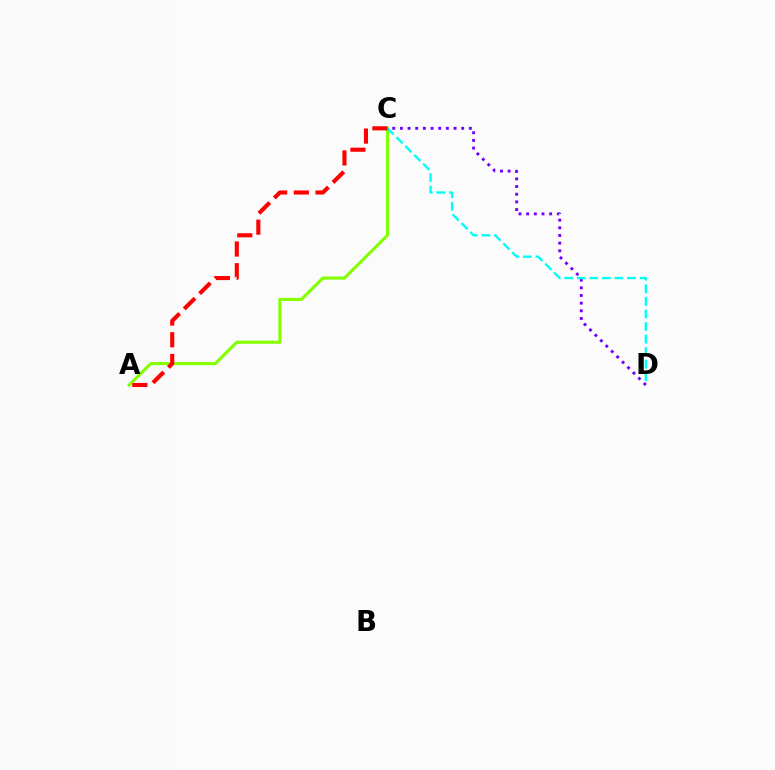{('A', 'C'): [{'color': '#84ff00', 'line_style': 'solid', 'thickness': 2.23}, {'color': '#ff0000', 'line_style': 'dashed', 'thickness': 2.95}], ('C', 'D'): [{'color': '#7200ff', 'line_style': 'dotted', 'thickness': 2.08}, {'color': '#00fff6', 'line_style': 'dashed', 'thickness': 1.71}]}